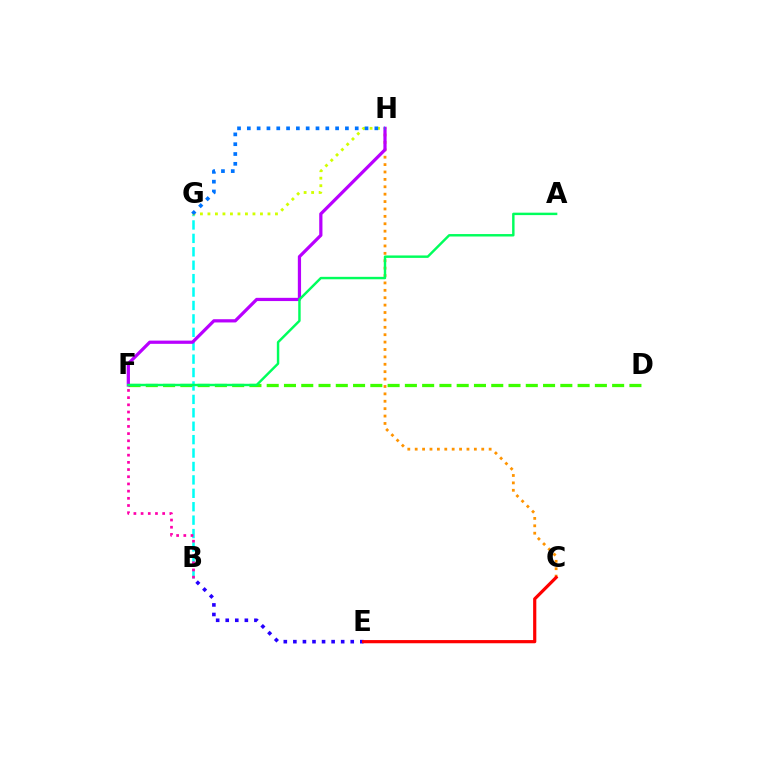{('C', 'H'): [{'color': '#ff9400', 'line_style': 'dotted', 'thickness': 2.01}], ('B', 'G'): [{'color': '#00fff6', 'line_style': 'dashed', 'thickness': 1.82}], ('D', 'F'): [{'color': '#3dff00', 'line_style': 'dashed', 'thickness': 2.35}], ('B', 'F'): [{'color': '#ff00ac', 'line_style': 'dotted', 'thickness': 1.95}], ('F', 'H'): [{'color': '#b900ff', 'line_style': 'solid', 'thickness': 2.32}], ('B', 'E'): [{'color': '#2500ff', 'line_style': 'dotted', 'thickness': 2.6}], ('A', 'F'): [{'color': '#00ff5c', 'line_style': 'solid', 'thickness': 1.76}], ('G', 'H'): [{'color': '#d1ff00', 'line_style': 'dotted', 'thickness': 2.04}, {'color': '#0074ff', 'line_style': 'dotted', 'thickness': 2.66}], ('C', 'E'): [{'color': '#ff0000', 'line_style': 'solid', 'thickness': 2.3}]}